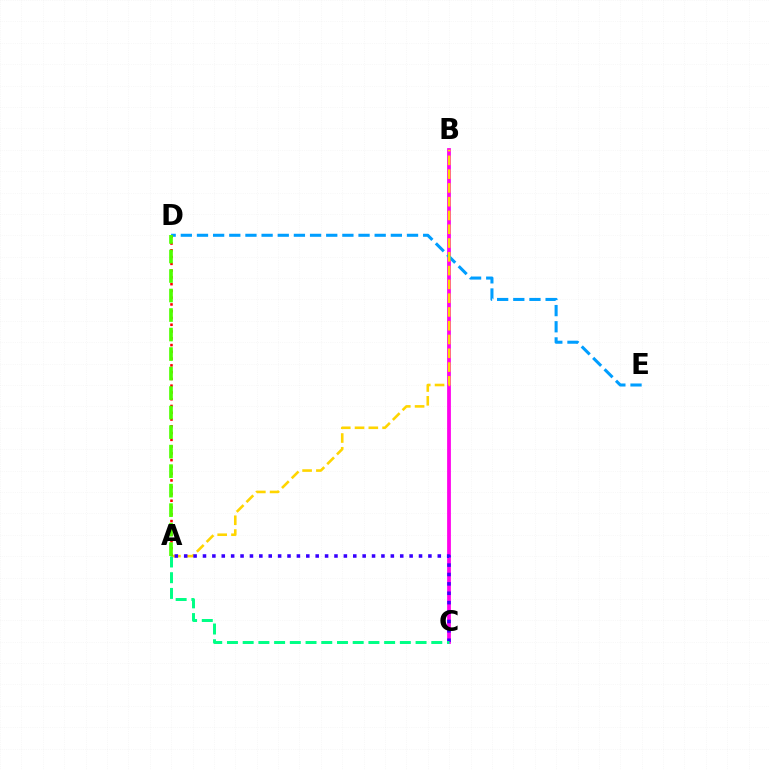{('B', 'C'): [{'color': '#ff00ed', 'line_style': 'solid', 'thickness': 2.71}], ('D', 'E'): [{'color': '#009eff', 'line_style': 'dashed', 'thickness': 2.19}], ('A', 'B'): [{'color': '#ffd500', 'line_style': 'dashed', 'thickness': 1.87}], ('A', 'C'): [{'color': '#3700ff', 'line_style': 'dotted', 'thickness': 2.55}, {'color': '#00ff86', 'line_style': 'dashed', 'thickness': 2.14}], ('A', 'D'): [{'color': '#ff0000', 'line_style': 'dotted', 'thickness': 1.84}, {'color': '#4fff00', 'line_style': 'dashed', 'thickness': 2.65}]}